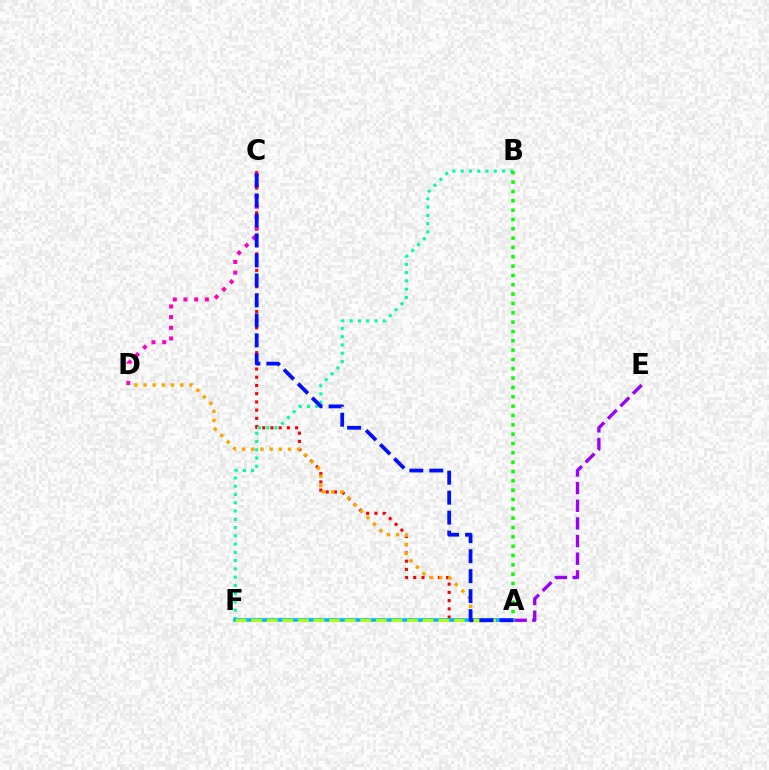{('A', 'C'): [{'color': '#ff0000', 'line_style': 'dotted', 'thickness': 2.23}, {'color': '#0010ff', 'line_style': 'dashed', 'thickness': 2.71}], ('A', 'D'): [{'color': '#ffa500', 'line_style': 'dotted', 'thickness': 2.49}], ('B', 'F'): [{'color': '#00ff9d', 'line_style': 'dotted', 'thickness': 2.25}], ('C', 'D'): [{'color': '#ff00bd', 'line_style': 'dotted', 'thickness': 2.9}], ('A', 'F'): [{'color': '#00b5ff', 'line_style': 'solid', 'thickness': 2.54}, {'color': '#b3ff00', 'line_style': 'dashed', 'thickness': 2.12}], ('A', 'E'): [{'color': '#9b00ff', 'line_style': 'dashed', 'thickness': 2.4}], ('A', 'B'): [{'color': '#08ff00', 'line_style': 'dotted', 'thickness': 2.54}]}